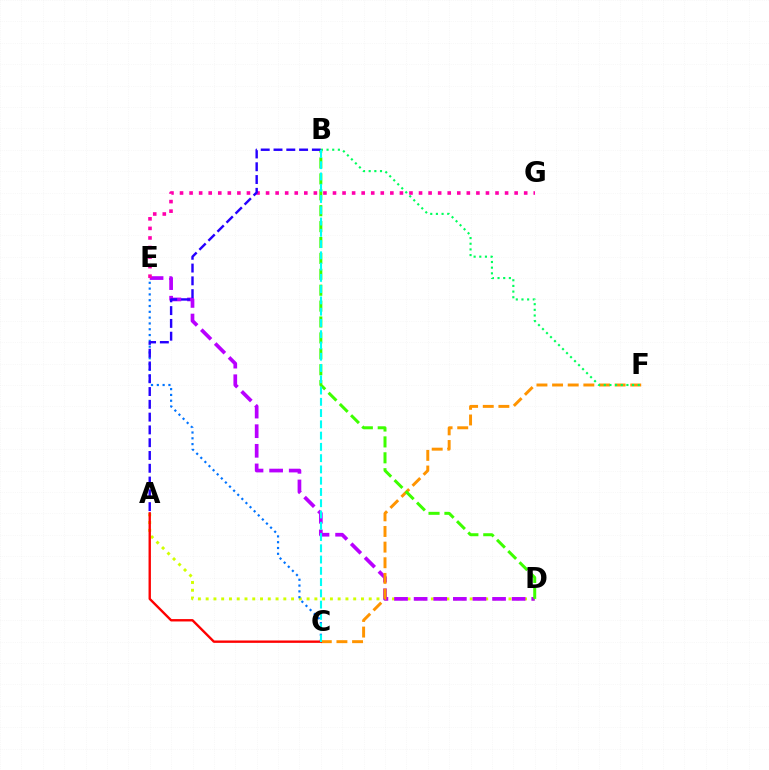{('A', 'D'): [{'color': '#d1ff00', 'line_style': 'dotted', 'thickness': 2.11}], ('D', 'E'): [{'color': '#b900ff', 'line_style': 'dashed', 'thickness': 2.66}], ('C', 'E'): [{'color': '#0074ff', 'line_style': 'dotted', 'thickness': 1.58}], ('C', 'F'): [{'color': '#ff9400', 'line_style': 'dashed', 'thickness': 2.12}], ('B', 'D'): [{'color': '#3dff00', 'line_style': 'dashed', 'thickness': 2.16}], ('A', 'C'): [{'color': '#ff0000', 'line_style': 'solid', 'thickness': 1.71}], ('E', 'G'): [{'color': '#ff00ac', 'line_style': 'dotted', 'thickness': 2.6}], ('A', 'B'): [{'color': '#2500ff', 'line_style': 'dashed', 'thickness': 1.74}], ('B', 'F'): [{'color': '#00ff5c', 'line_style': 'dotted', 'thickness': 1.54}], ('B', 'C'): [{'color': '#00fff6', 'line_style': 'dashed', 'thickness': 1.53}]}